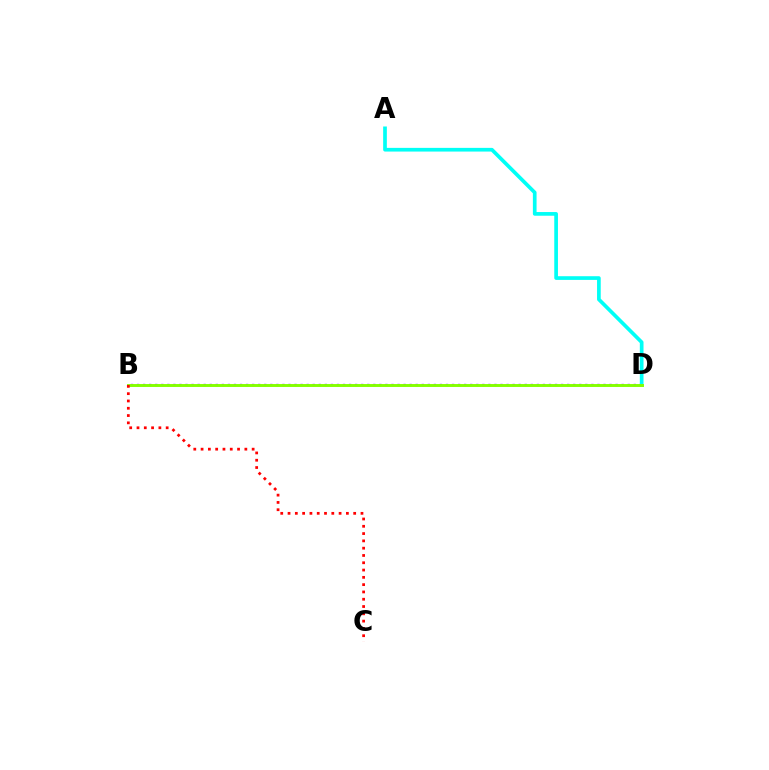{('B', 'D'): [{'color': '#7200ff', 'line_style': 'dotted', 'thickness': 1.65}, {'color': '#84ff00', 'line_style': 'solid', 'thickness': 2.11}], ('A', 'D'): [{'color': '#00fff6', 'line_style': 'solid', 'thickness': 2.66}], ('B', 'C'): [{'color': '#ff0000', 'line_style': 'dotted', 'thickness': 1.98}]}